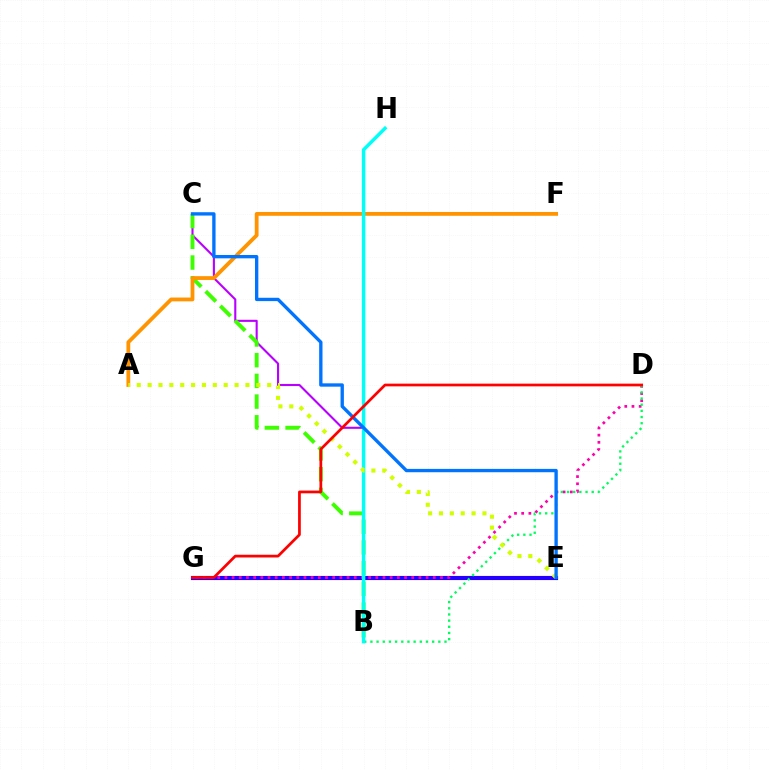{('E', 'G'): [{'color': '#2500ff', 'line_style': 'solid', 'thickness': 2.97}], ('D', 'G'): [{'color': '#ff00ac', 'line_style': 'dotted', 'thickness': 1.95}, {'color': '#ff0000', 'line_style': 'solid', 'thickness': 1.97}], ('B', 'C'): [{'color': '#b900ff', 'line_style': 'solid', 'thickness': 1.52}, {'color': '#3dff00', 'line_style': 'dashed', 'thickness': 2.81}], ('B', 'D'): [{'color': '#00ff5c', 'line_style': 'dotted', 'thickness': 1.68}], ('A', 'F'): [{'color': '#ff9400', 'line_style': 'solid', 'thickness': 2.74}], ('B', 'H'): [{'color': '#00fff6', 'line_style': 'solid', 'thickness': 2.49}], ('A', 'E'): [{'color': '#d1ff00', 'line_style': 'dotted', 'thickness': 2.95}], ('C', 'E'): [{'color': '#0074ff', 'line_style': 'solid', 'thickness': 2.4}]}